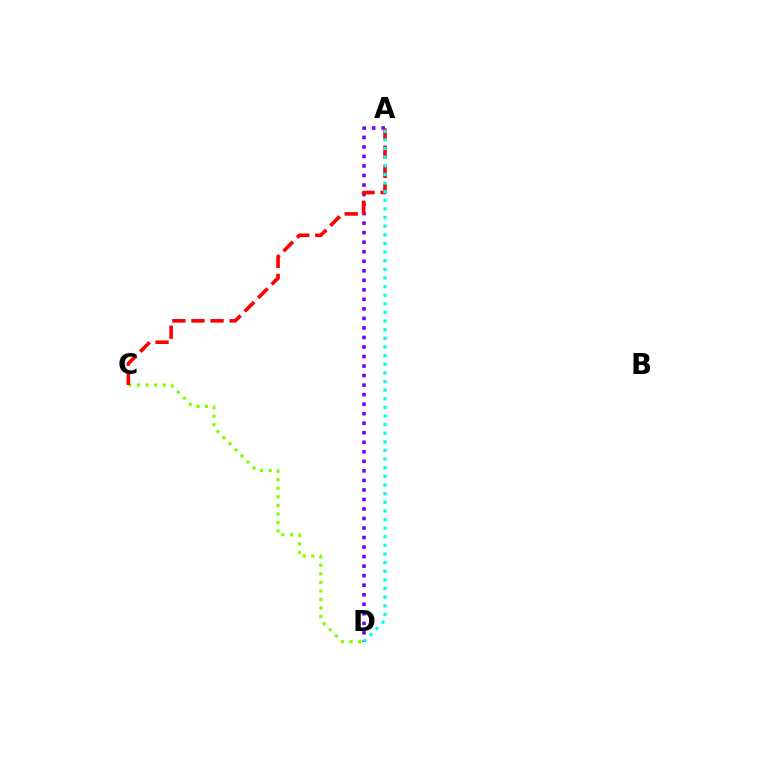{('A', 'D'): [{'color': '#7200ff', 'line_style': 'dotted', 'thickness': 2.59}, {'color': '#00fff6', 'line_style': 'dotted', 'thickness': 2.34}], ('C', 'D'): [{'color': '#84ff00', 'line_style': 'dotted', 'thickness': 2.32}], ('A', 'C'): [{'color': '#ff0000', 'line_style': 'dashed', 'thickness': 2.59}]}